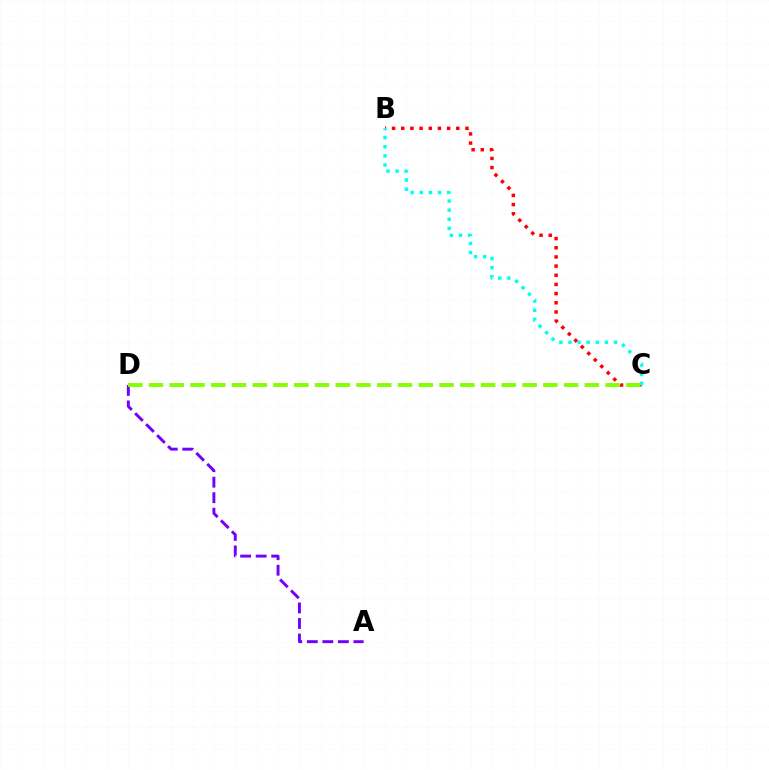{('A', 'D'): [{'color': '#7200ff', 'line_style': 'dashed', 'thickness': 2.11}], ('B', 'C'): [{'color': '#ff0000', 'line_style': 'dotted', 'thickness': 2.49}, {'color': '#00fff6', 'line_style': 'dotted', 'thickness': 2.48}], ('C', 'D'): [{'color': '#84ff00', 'line_style': 'dashed', 'thickness': 2.82}]}